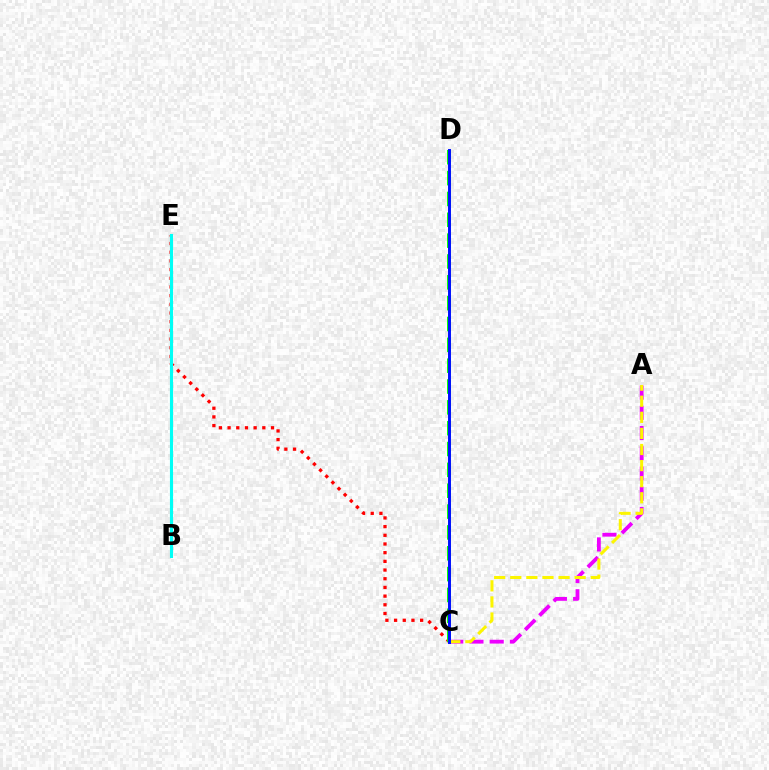{('C', 'E'): [{'color': '#ff0000', 'line_style': 'dotted', 'thickness': 2.36}], ('A', 'C'): [{'color': '#ee00ff', 'line_style': 'dashed', 'thickness': 2.75}, {'color': '#fcf500', 'line_style': 'dashed', 'thickness': 2.19}], ('C', 'D'): [{'color': '#08ff00', 'line_style': 'dashed', 'thickness': 2.83}, {'color': '#0010ff', 'line_style': 'solid', 'thickness': 2.12}], ('B', 'E'): [{'color': '#00fff6', 'line_style': 'solid', 'thickness': 2.24}]}